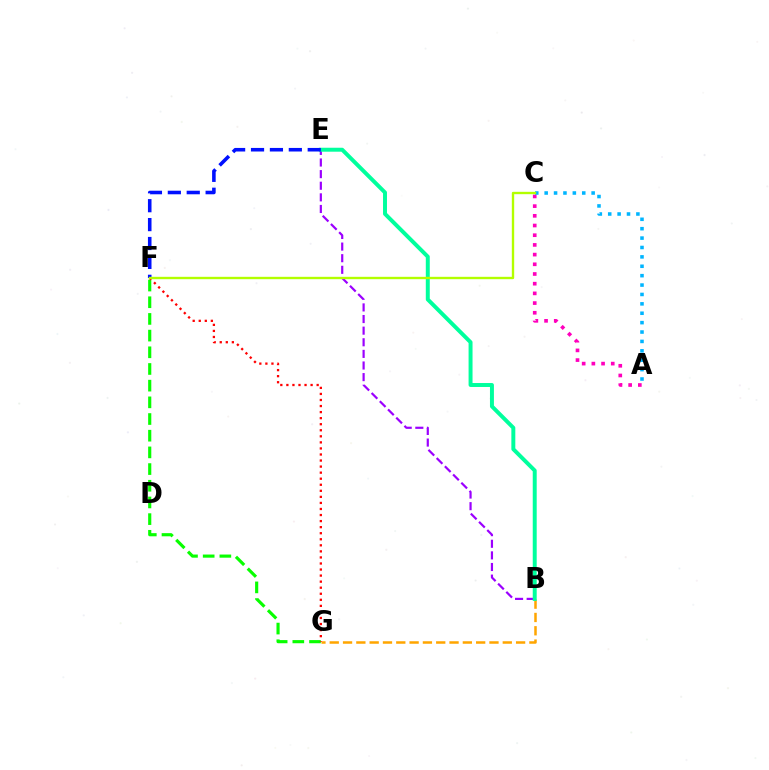{('B', 'G'): [{'color': '#ffa500', 'line_style': 'dashed', 'thickness': 1.81}], ('A', 'C'): [{'color': '#ff00bd', 'line_style': 'dotted', 'thickness': 2.63}, {'color': '#00b5ff', 'line_style': 'dotted', 'thickness': 2.55}], ('B', 'E'): [{'color': '#9b00ff', 'line_style': 'dashed', 'thickness': 1.58}, {'color': '#00ff9d', 'line_style': 'solid', 'thickness': 2.85}], ('E', 'F'): [{'color': '#0010ff', 'line_style': 'dashed', 'thickness': 2.57}], ('F', 'G'): [{'color': '#08ff00', 'line_style': 'dashed', 'thickness': 2.27}, {'color': '#ff0000', 'line_style': 'dotted', 'thickness': 1.65}], ('C', 'F'): [{'color': '#b3ff00', 'line_style': 'solid', 'thickness': 1.7}]}